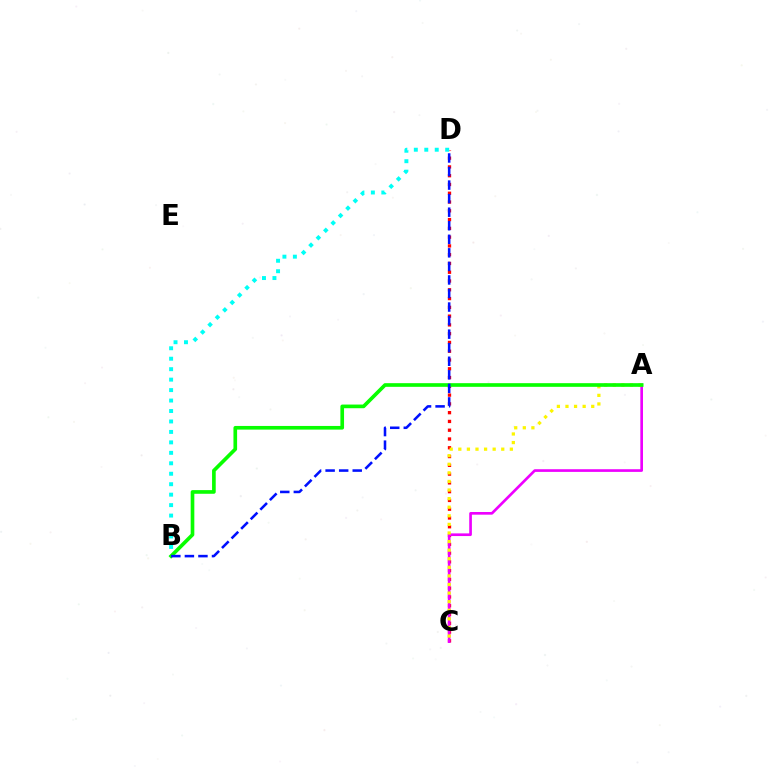{('C', 'D'): [{'color': '#ff0000', 'line_style': 'dotted', 'thickness': 2.38}], ('A', 'C'): [{'color': '#ee00ff', 'line_style': 'solid', 'thickness': 1.92}, {'color': '#fcf500', 'line_style': 'dotted', 'thickness': 2.33}], ('B', 'D'): [{'color': '#00fff6', 'line_style': 'dotted', 'thickness': 2.84}, {'color': '#0010ff', 'line_style': 'dashed', 'thickness': 1.84}], ('A', 'B'): [{'color': '#08ff00', 'line_style': 'solid', 'thickness': 2.63}]}